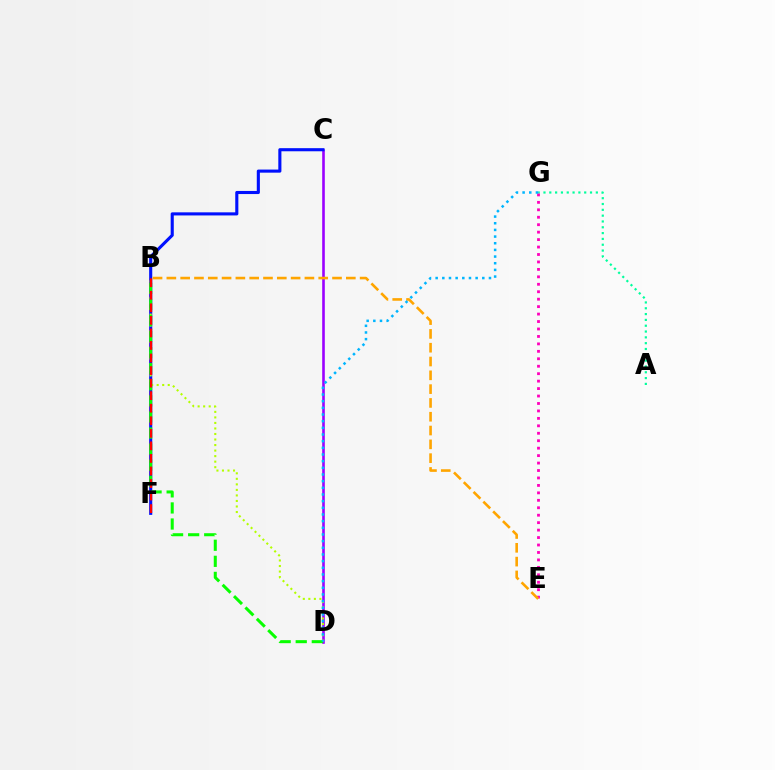{('A', 'G'): [{'color': '#00ff9d', 'line_style': 'dotted', 'thickness': 1.58}], ('C', 'D'): [{'color': '#9b00ff', 'line_style': 'solid', 'thickness': 1.88}], ('C', 'F'): [{'color': '#0010ff', 'line_style': 'solid', 'thickness': 2.23}], ('B', 'D'): [{'color': '#b3ff00', 'line_style': 'dotted', 'thickness': 1.5}, {'color': '#08ff00', 'line_style': 'dashed', 'thickness': 2.18}], ('E', 'G'): [{'color': '#ff00bd', 'line_style': 'dotted', 'thickness': 2.02}], ('B', 'E'): [{'color': '#ffa500', 'line_style': 'dashed', 'thickness': 1.88}], ('B', 'F'): [{'color': '#ff0000', 'line_style': 'dashed', 'thickness': 1.7}], ('D', 'G'): [{'color': '#00b5ff', 'line_style': 'dotted', 'thickness': 1.81}]}